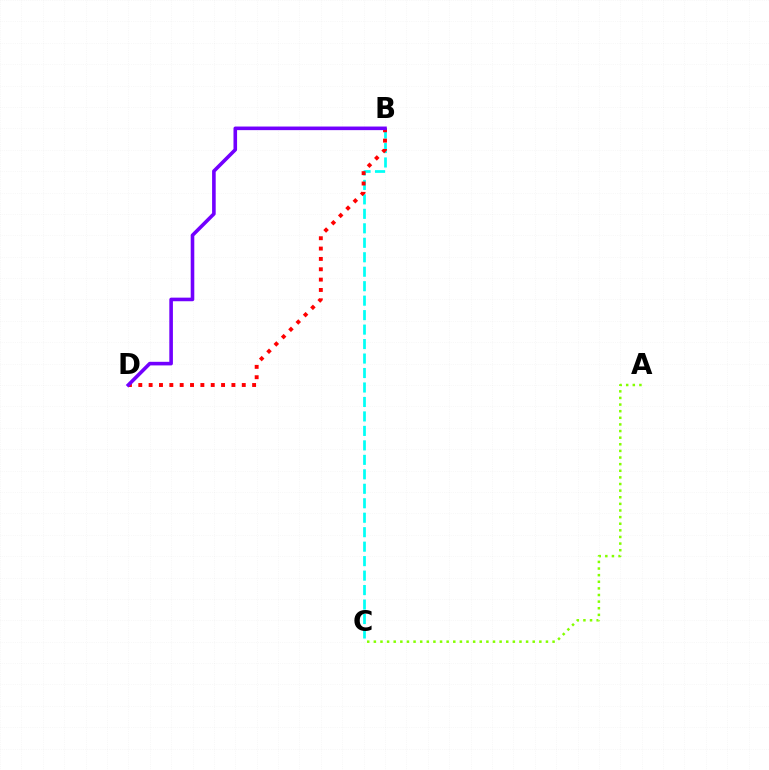{('B', 'C'): [{'color': '#00fff6', 'line_style': 'dashed', 'thickness': 1.97}], ('B', 'D'): [{'color': '#ff0000', 'line_style': 'dotted', 'thickness': 2.81}, {'color': '#7200ff', 'line_style': 'solid', 'thickness': 2.59}], ('A', 'C'): [{'color': '#84ff00', 'line_style': 'dotted', 'thickness': 1.8}]}